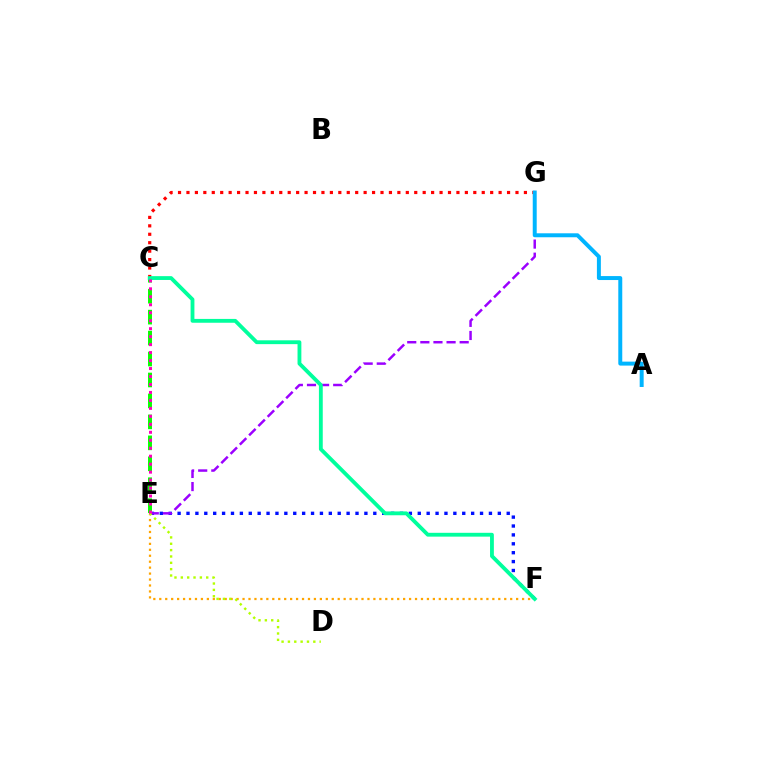{('C', 'G'): [{'color': '#ff0000', 'line_style': 'dotted', 'thickness': 2.29}], ('E', 'F'): [{'color': '#0010ff', 'line_style': 'dotted', 'thickness': 2.42}, {'color': '#ffa500', 'line_style': 'dotted', 'thickness': 1.62}], ('E', 'G'): [{'color': '#9b00ff', 'line_style': 'dashed', 'thickness': 1.78}], ('D', 'E'): [{'color': '#b3ff00', 'line_style': 'dotted', 'thickness': 1.73}], ('C', 'E'): [{'color': '#08ff00', 'line_style': 'dashed', 'thickness': 2.85}, {'color': '#ff00bd', 'line_style': 'dotted', 'thickness': 2.17}], ('A', 'G'): [{'color': '#00b5ff', 'line_style': 'solid', 'thickness': 2.85}], ('C', 'F'): [{'color': '#00ff9d', 'line_style': 'solid', 'thickness': 2.76}]}